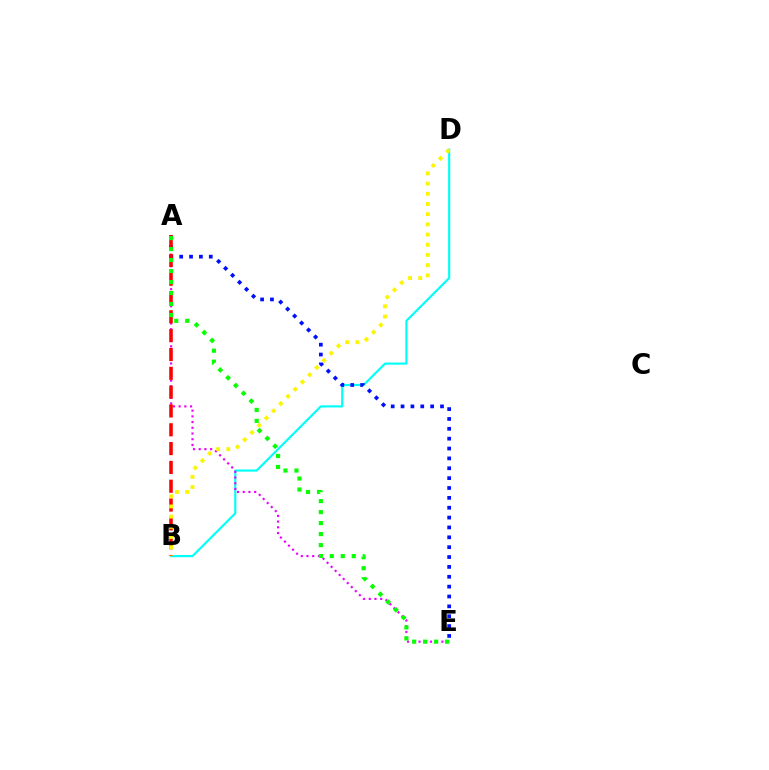{('B', 'D'): [{'color': '#00fff6', 'line_style': 'solid', 'thickness': 1.55}, {'color': '#fcf500', 'line_style': 'dotted', 'thickness': 2.77}], ('A', 'E'): [{'color': '#ee00ff', 'line_style': 'dotted', 'thickness': 1.55}, {'color': '#0010ff', 'line_style': 'dotted', 'thickness': 2.68}, {'color': '#08ff00', 'line_style': 'dotted', 'thickness': 2.99}], ('A', 'B'): [{'color': '#ff0000', 'line_style': 'dashed', 'thickness': 2.56}]}